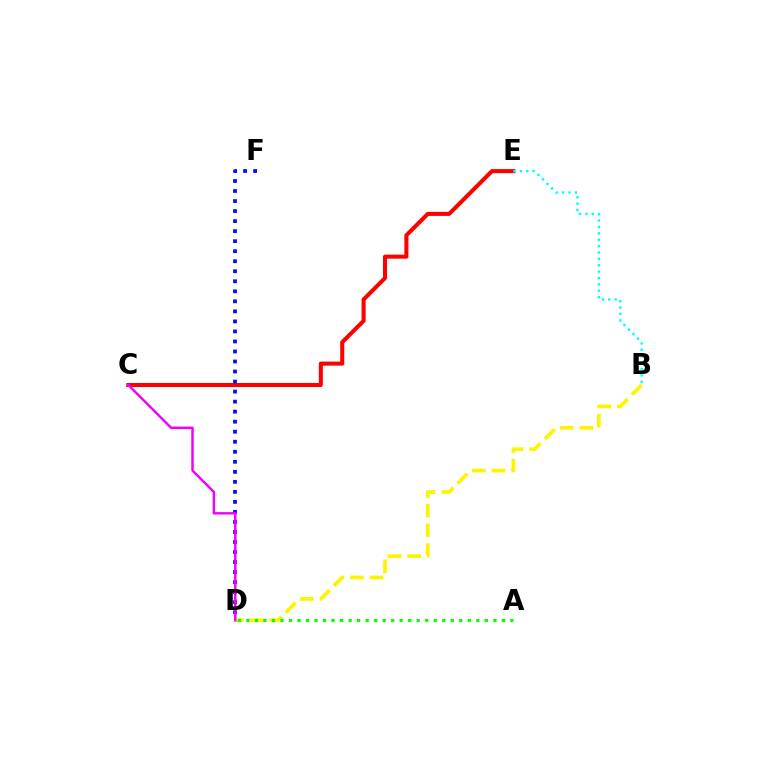{('B', 'D'): [{'color': '#fcf500', 'line_style': 'dashed', 'thickness': 2.67}], ('C', 'E'): [{'color': '#ff0000', 'line_style': 'solid', 'thickness': 2.91}], ('A', 'D'): [{'color': '#08ff00', 'line_style': 'dotted', 'thickness': 2.31}], ('D', 'F'): [{'color': '#0010ff', 'line_style': 'dotted', 'thickness': 2.72}], ('B', 'E'): [{'color': '#00fff6', 'line_style': 'dotted', 'thickness': 1.73}], ('C', 'D'): [{'color': '#ee00ff', 'line_style': 'solid', 'thickness': 1.75}]}